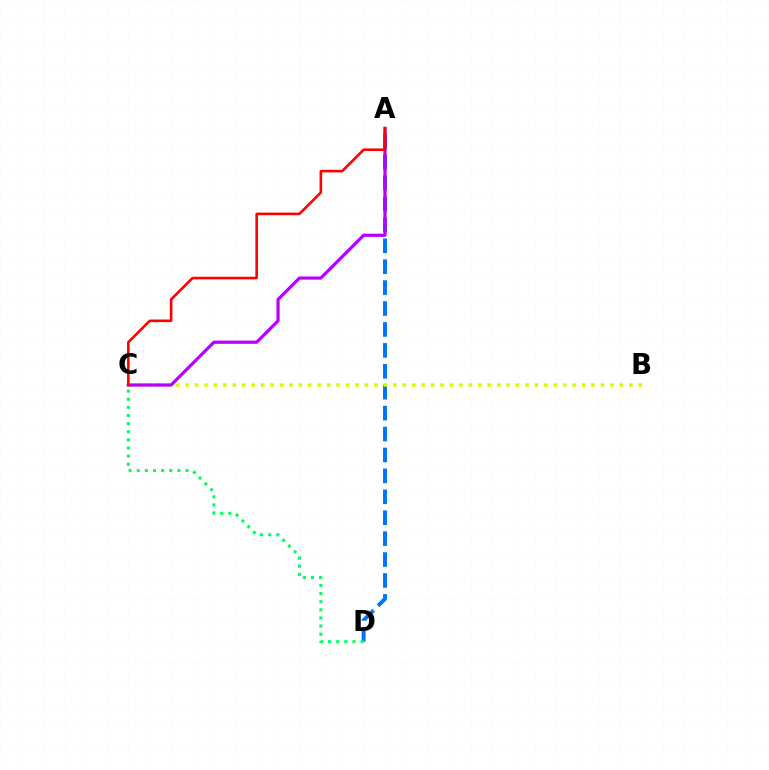{('A', 'D'): [{'color': '#0074ff', 'line_style': 'dashed', 'thickness': 2.84}], ('B', 'C'): [{'color': '#d1ff00', 'line_style': 'dotted', 'thickness': 2.56}], ('A', 'C'): [{'color': '#b900ff', 'line_style': 'solid', 'thickness': 2.31}, {'color': '#ff0000', 'line_style': 'solid', 'thickness': 1.87}], ('C', 'D'): [{'color': '#00ff5c', 'line_style': 'dotted', 'thickness': 2.21}]}